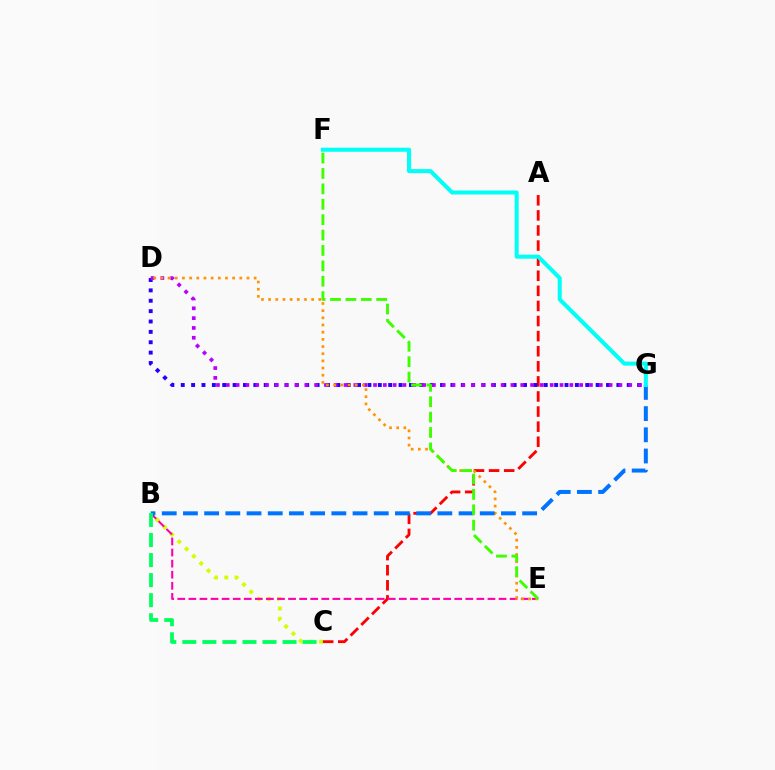{('A', 'C'): [{'color': '#ff0000', 'line_style': 'dashed', 'thickness': 2.05}], ('D', 'G'): [{'color': '#2500ff', 'line_style': 'dotted', 'thickness': 2.82}, {'color': '#b900ff', 'line_style': 'dotted', 'thickness': 2.67}], ('B', 'C'): [{'color': '#d1ff00', 'line_style': 'dotted', 'thickness': 2.8}, {'color': '#00ff5c', 'line_style': 'dashed', 'thickness': 2.72}], ('B', 'E'): [{'color': '#ff00ac', 'line_style': 'dashed', 'thickness': 1.5}], ('D', 'E'): [{'color': '#ff9400', 'line_style': 'dotted', 'thickness': 1.95}], ('B', 'G'): [{'color': '#0074ff', 'line_style': 'dashed', 'thickness': 2.88}], ('F', 'G'): [{'color': '#00fff6', 'line_style': 'solid', 'thickness': 2.91}], ('E', 'F'): [{'color': '#3dff00', 'line_style': 'dashed', 'thickness': 2.09}]}